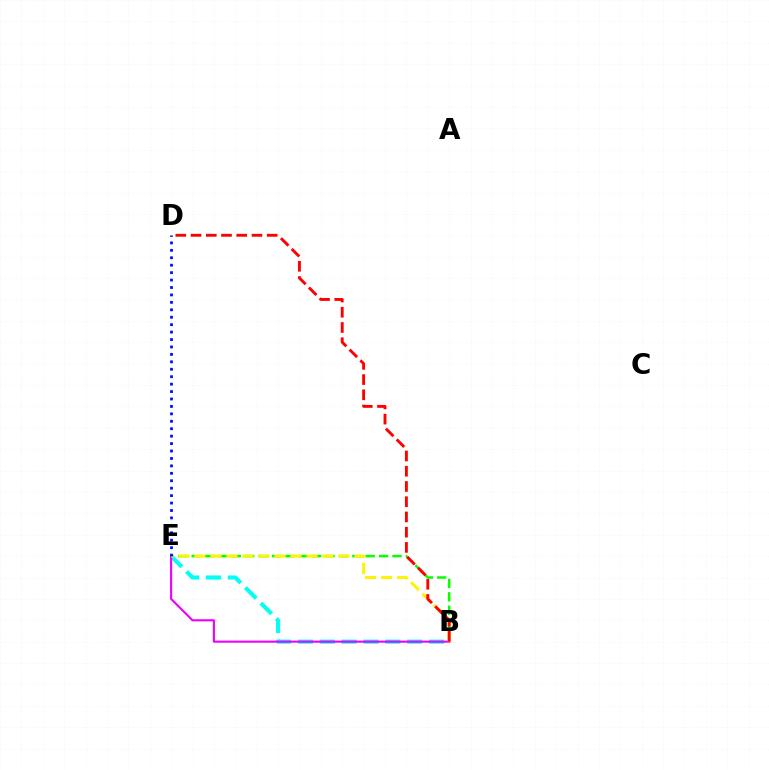{('B', 'E'): [{'color': '#08ff00', 'line_style': 'dashed', 'thickness': 1.82}, {'color': '#00fff6', 'line_style': 'dashed', 'thickness': 2.97}, {'color': '#ee00ff', 'line_style': 'solid', 'thickness': 1.52}, {'color': '#fcf500', 'line_style': 'dashed', 'thickness': 2.17}], ('D', 'E'): [{'color': '#0010ff', 'line_style': 'dotted', 'thickness': 2.02}], ('B', 'D'): [{'color': '#ff0000', 'line_style': 'dashed', 'thickness': 2.07}]}